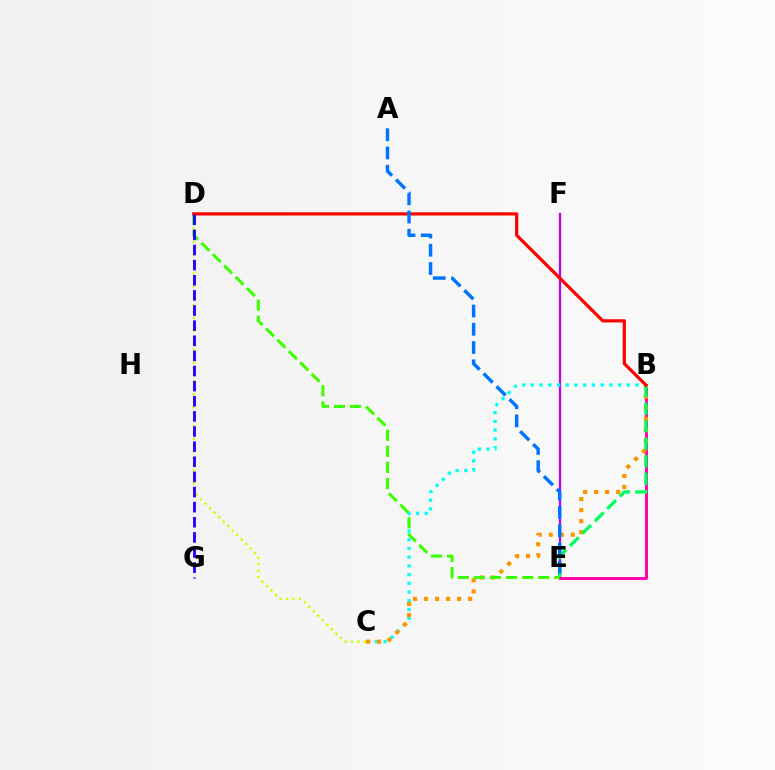{('E', 'F'): [{'color': '#b900ff', 'line_style': 'solid', 'thickness': 1.62}], ('B', 'E'): [{'color': '#ff00ac', 'line_style': 'solid', 'thickness': 2.11}, {'color': '#00ff5c', 'line_style': 'dashed', 'thickness': 2.38}], ('B', 'C'): [{'color': '#00fff6', 'line_style': 'dotted', 'thickness': 2.37}, {'color': '#ff9400', 'line_style': 'dotted', 'thickness': 2.99}], ('C', 'D'): [{'color': '#d1ff00', 'line_style': 'dotted', 'thickness': 1.73}], ('D', 'E'): [{'color': '#3dff00', 'line_style': 'dashed', 'thickness': 2.18}], ('B', 'D'): [{'color': '#ff0000', 'line_style': 'solid', 'thickness': 2.31}], ('D', 'G'): [{'color': '#2500ff', 'line_style': 'dashed', 'thickness': 2.05}], ('A', 'E'): [{'color': '#0074ff', 'line_style': 'dashed', 'thickness': 2.48}]}